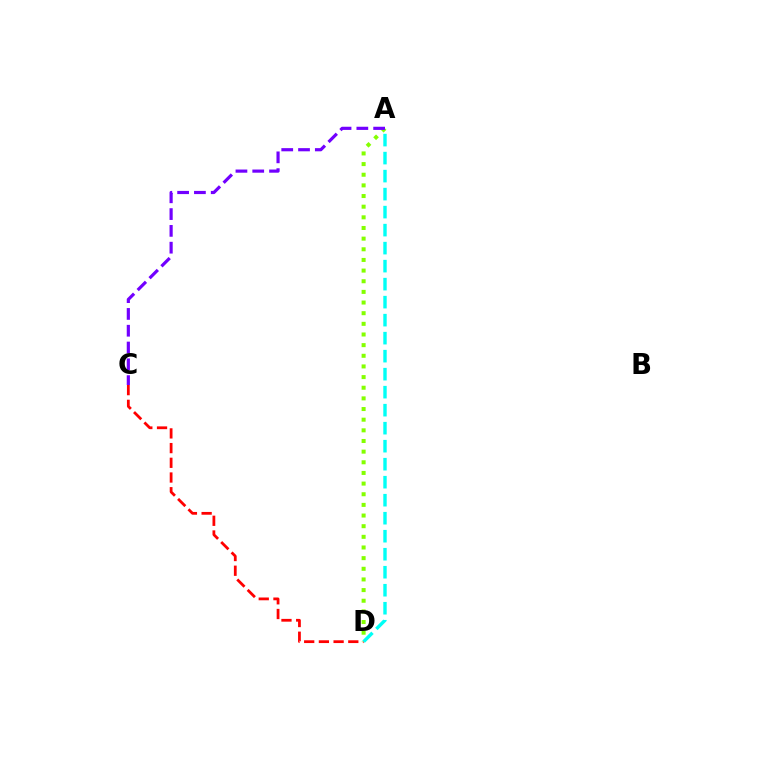{('C', 'D'): [{'color': '#ff0000', 'line_style': 'dashed', 'thickness': 2.0}], ('A', 'D'): [{'color': '#84ff00', 'line_style': 'dotted', 'thickness': 2.89}, {'color': '#00fff6', 'line_style': 'dashed', 'thickness': 2.45}], ('A', 'C'): [{'color': '#7200ff', 'line_style': 'dashed', 'thickness': 2.28}]}